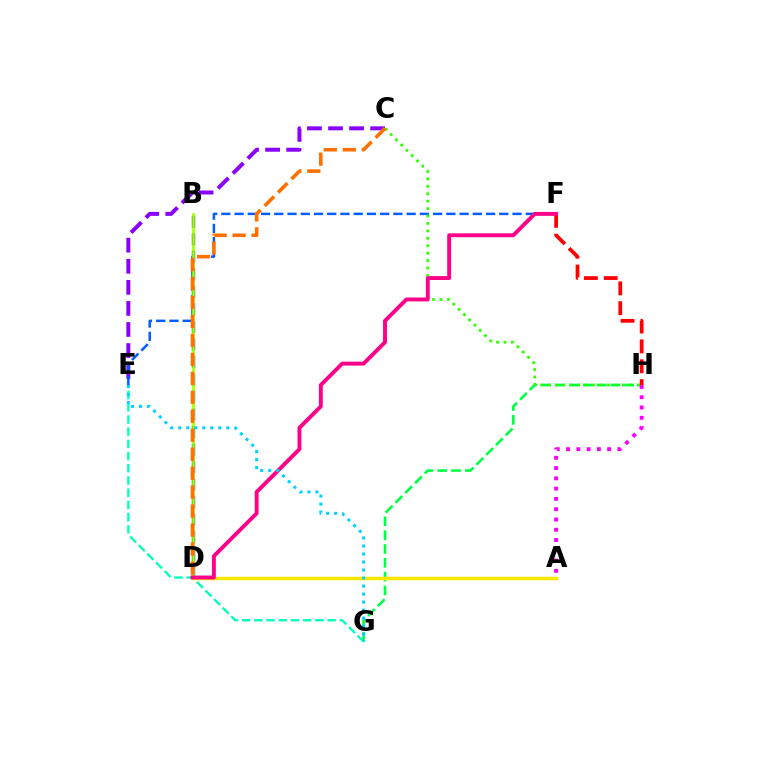{('C', 'E'): [{'color': '#8a00ff', 'line_style': 'dashed', 'thickness': 2.86}], ('G', 'H'): [{'color': '#00ff45', 'line_style': 'dashed', 'thickness': 1.88}], ('B', 'D'): [{'color': '#1900ff', 'line_style': 'dashed', 'thickness': 2.38}, {'color': '#a2ff00', 'line_style': 'solid', 'thickness': 1.89}], ('F', 'H'): [{'color': '#ff0000', 'line_style': 'dashed', 'thickness': 2.7}], ('E', 'F'): [{'color': '#005dff', 'line_style': 'dashed', 'thickness': 1.8}], ('A', 'H'): [{'color': '#fa00f9', 'line_style': 'dotted', 'thickness': 2.79}], ('E', 'G'): [{'color': '#00ffbb', 'line_style': 'dashed', 'thickness': 1.66}, {'color': '#00d3ff', 'line_style': 'dotted', 'thickness': 2.18}], ('C', 'H'): [{'color': '#31ff00', 'line_style': 'dotted', 'thickness': 2.02}], ('A', 'D'): [{'color': '#ffe600', 'line_style': 'solid', 'thickness': 2.52}], ('D', 'F'): [{'color': '#ff0088', 'line_style': 'solid', 'thickness': 2.81}], ('C', 'D'): [{'color': '#ff7000', 'line_style': 'dashed', 'thickness': 2.58}]}